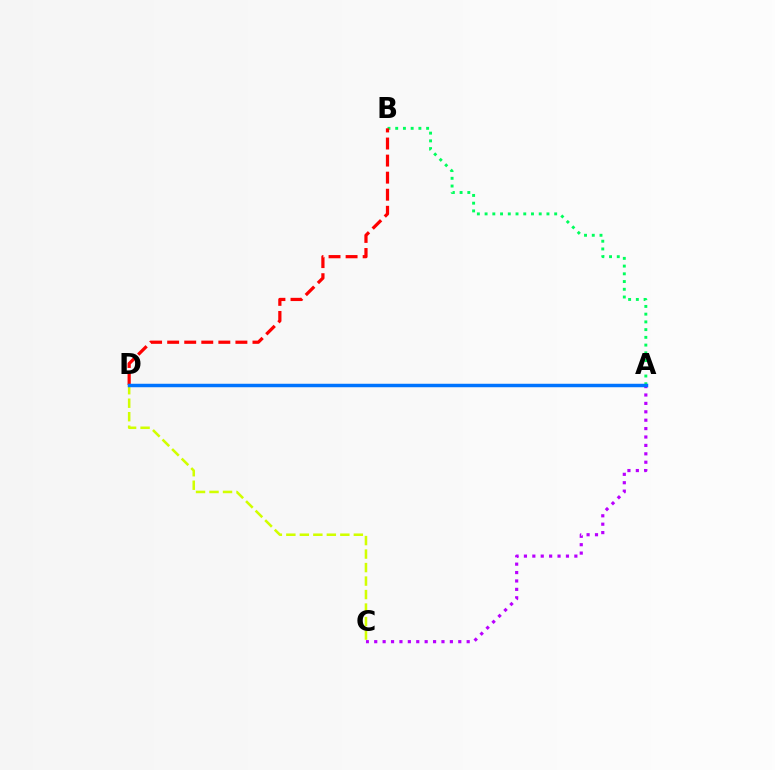{('A', 'B'): [{'color': '#00ff5c', 'line_style': 'dotted', 'thickness': 2.1}], ('C', 'D'): [{'color': '#d1ff00', 'line_style': 'dashed', 'thickness': 1.83}], ('B', 'D'): [{'color': '#ff0000', 'line_style': 'dashed', 'thickness': 2.32}], ('A', 'C'): [{'color': '#b900ff', 'line_style': 'dotted', 'thickness': 2.28}], ('A', 'D'): [{'color': '#0074ff', 'line_style': 'solid', 'thickness': 2.5}]}